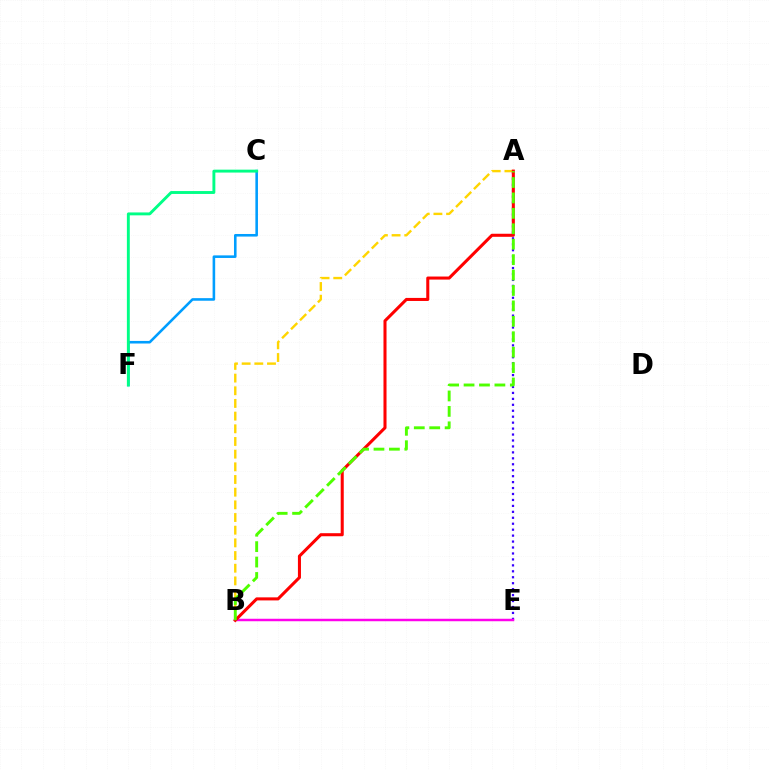{('A', 'E'): [{'color': '#3700ff', 'line_style': 'dotted', 'thickness': 1.62}], ('A', 'B'): [{'color': '#ffd500', 'line_style': 'dashed', 'thickness': 1.72}, {'color': '#ff0000', 'line_style': 'solid', 'thickness': 2.2}, {'color': '#4fff00', 'line_style': 'dashed', 'thickness': 2.1}], ('C', 'F'): [{'color': '#009eff', 'line_style': 'solid', 'thickness': 1.86}, {'color': '#00ff86', 'line_style': 'solid', 'thickness': 2.09}], ('B', 'E'): [{'color': '#ff00ed', 'line_style': 'solid', 'thickness': 1.78}]}